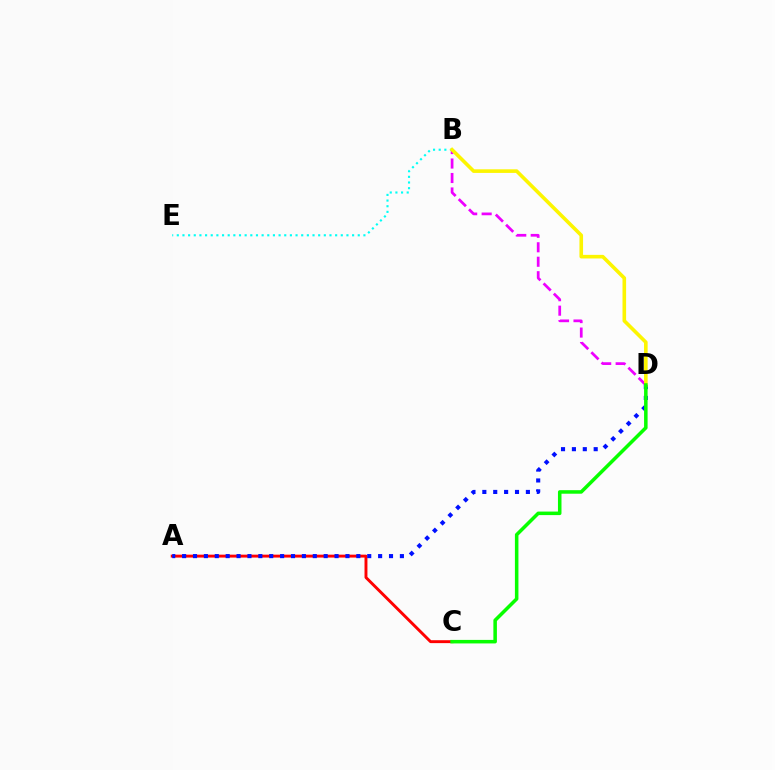{('A', 'C'): [{'color': '#ff0000', 'line_style': 'solid', 'thickness': 2.1}], ('B', 'D'): [{'color': '#ee00ff', 'line_style': 'dashed', 'thickness': 1.97}, {'color': '#fcf500', 'line_style': 'solid', 'thickness': 2.6}], ('B', 'E'): [{'color': '#00fff6', 'line_style': 'dotted', 'thickness': 1.54}], ('A', 'D'): [{'color': '#0010ff', 'line_style': 'dotted', 'thickness': 2.96}], ('C', 'D'): [{'color': '#08ff00', 'line_style': 'solid', 'thickness': 2.54}]}